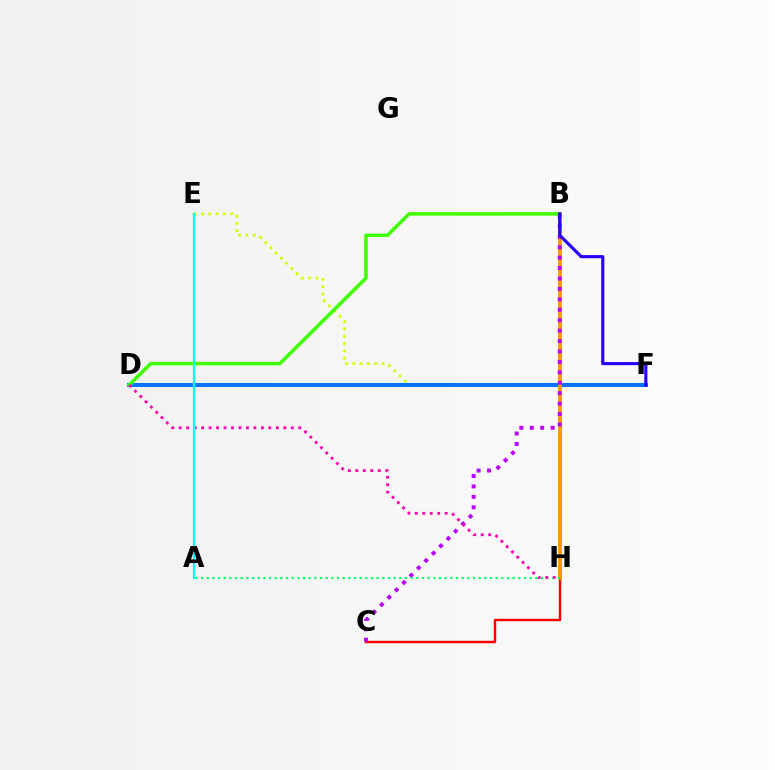{('E', 'F'): [{'color': '#d1ff00', 'line_style': 'dotted', 'thickness': 1.99}], ('D', 'F'): [{'color': '#0074ff', 'line_style': 'solid', 'thickness': 2.88}], ('C', 'H'): [{'color': '#ff0000', 'line_style': 'solid', 'thickness': 1.75}], ('B', 'H'): [{'color': '#ff9400', 'line_style': 'solid', 'thickness': 2.75}], ('B', 'D'): [{'color': '#3dff00', 'line_style': 'solid', 'thickness': 2.51}], ('B', 'C'): [{'color': '#b900ff', 'line_style': 'dotted', 'thickness': 2.83}], ('A', 'H'): [{'color': '#00ff5c', 'line_style': 'dotted', 'thickness': 1.54}], ('D', 'H'): [{'color': '#ff00ac', 'line_style': 'dotted', 'thickness': 2.03}], ('A', 'E'): [{'color': '#00fff6', 'line_style': 'solid', 'thickness': 1.65}], ('B', 'F'): [{'color': '#2500ff', 'line_style': 'solid', 'thickness': 2.26}]}